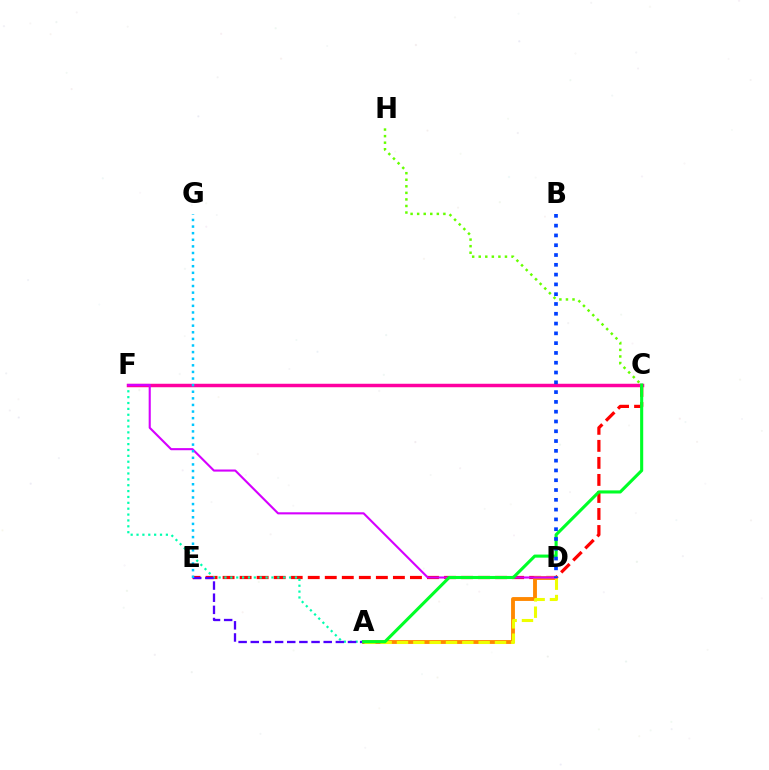{('C', 'E'): [{'color': '#ff0000', 'line_style': 'dashed', 'thickness': 2.31}], ('A', 'D'): [{'color': '#ff8800', 'line_style': 'solid', 'thickness': 2.78}, {'color': '#eeff00', 'line_style': 'dashed', 'thickness': 2.22}], ('A', 'F'): [{'color': '#00ffaf', 'line_style': 'dotted', 'thickness': 1.6}], ('A', 'E'): [{'color': '#4f00ff', 'line_style': 'dashed', 'thickness': 1.65}], ('C', 'F'): [{'color': '#ff00a0', 'line_style': 'solid', 'thickness': 2.5}], ('D', 'F'): [{'color': '#d600ff', 'line_style': 'solid', 'thickness': 1.52}], ('A', 'C'): [{'color': '#00ff27', 'line_style': 'solid', 'thickness': 2.23}], ('C', 'H'): [{'color': '#66ff00', 'line_style': 'dotted', 'thickness': 1.78}], ('E', 'G'): [{'color': '#00c7ff', 'line_style': 'dotted', 'thickness': 1.8}], ('B', 'D'): [{'color': '#003fff', 'line_style': 'dotted', 'thickness': 2.66}]}